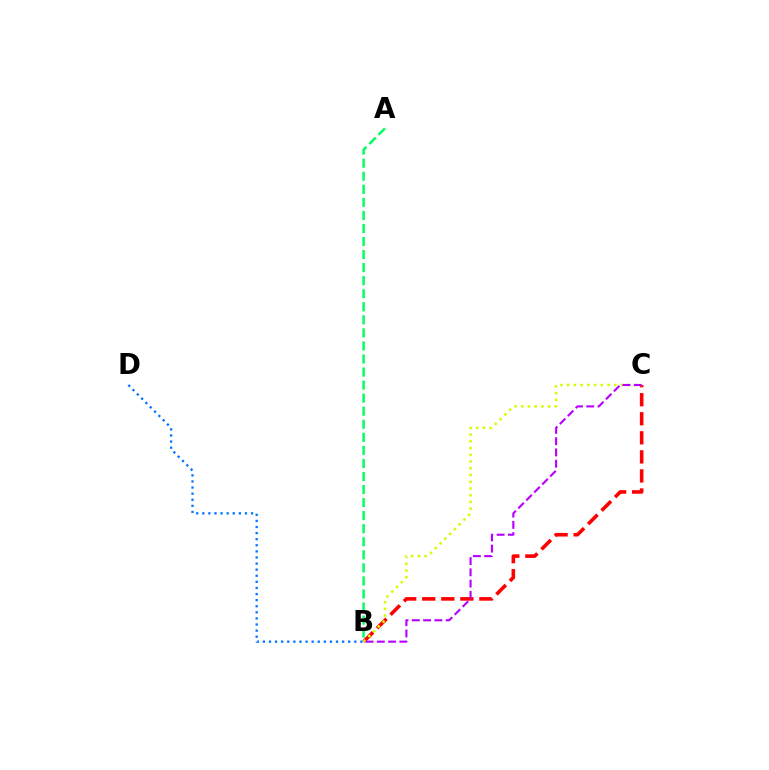{('B', 'C'): [{'color': '#ff0000', 'line_style': 'dashed', 'thickness': 2.59}, {'color': '#d1ff00', 'line_style': 'dotted', 'thickness': 1.83}, {'color': '#b900ff', 'line_style': 'dashed', 'thickness': 1.53}], ('A', 'B'): [{'color': '#00ff5c', 'line_style': 'dashed', 'thickness': 1.77}], ('B', 'D'): [{'color': '#0074ff', 'line_style': 'dotted', 'thickness': 1.66}]}